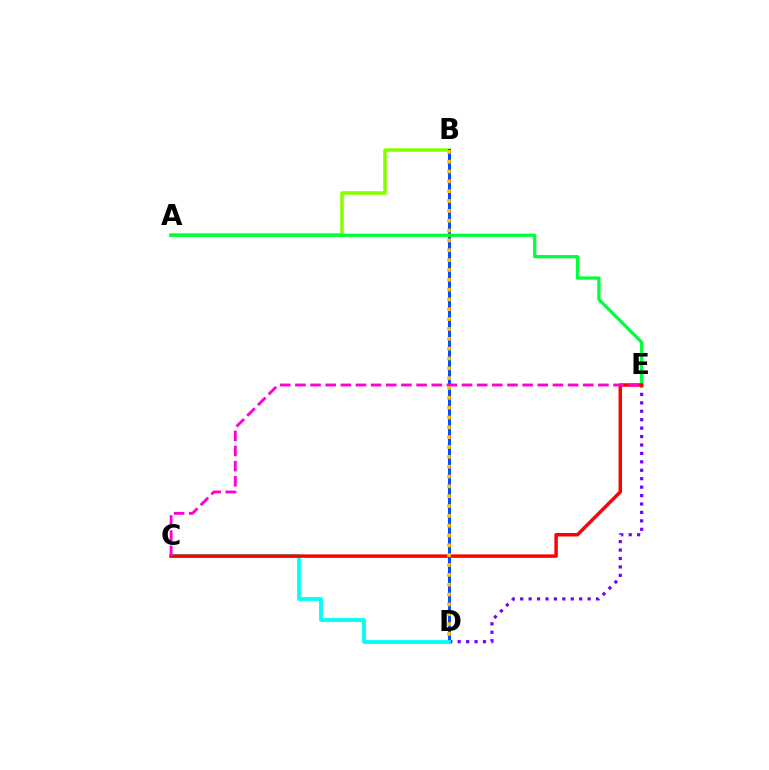{('A', 'B'): [{'color': '#84ff00', 'line_style': 'solid', 'thickness': 2.54}], ('B', 'D'): [{'color': '#004bff', 'line_style': 'solid', 'thickness': 2.13}, {'color': '#ffbd00', 'line_style': 'dotted', 'thickness': 2.67}], ('D', 'E'): [{'color': '#7200ff', 'line_style': 'dotted', 'thickness': 2.29}], ('C', 'D'): [{'color': '#00fff6', 'line_style': 'solid', 'thickness': 2.72}], ('A', 'E'): [{'color': '#00ff39', 'line_style': 'solid', 'thickness': 2.35}], ('C', 'E'): [{'color': '#ff0000', 'line_style': 'solid', 'thickness': 2.5}, {'color': '#ff00cf', 'line_style': 'dashed', 'thickness': 2.06}]}